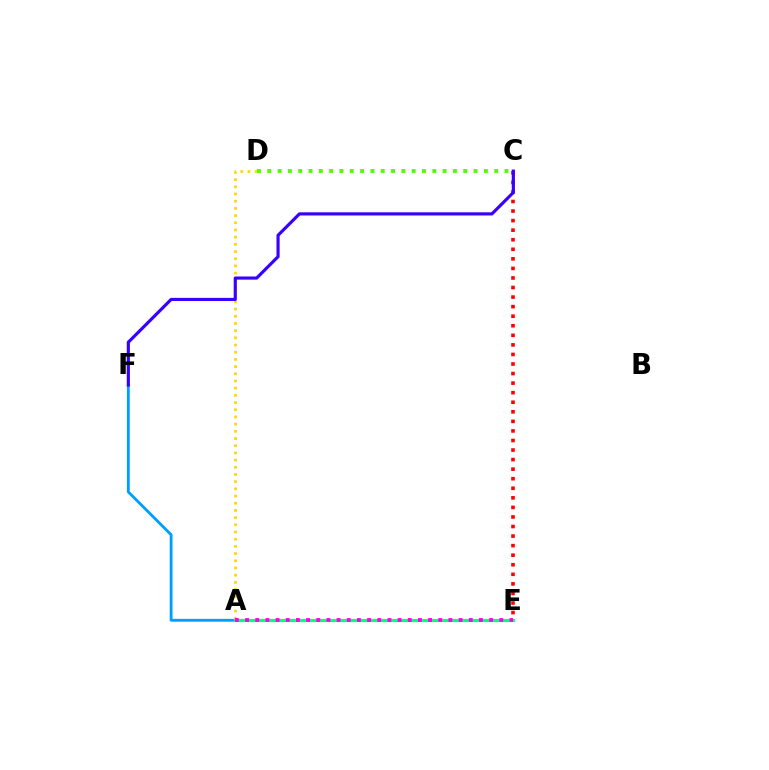{('C', 'E'): [{'color': '#ff0000', 'line_style': 'dotted', 'thickness': 2.6}], ('A', 'D'): [{'color': '#ffd500', 'line_style': 'dotted', 'thickness': 1.95}], ('A', 'F'): [{'color': '#009eff', 'line_style': 'solid', 'thickness': 2.04}], ('A', 'E'): [{'color': '#00ff86', 'line_style': 'solid', 'thickness': 2.27}, {'color': '#ff00ed', 'line_style': 'dotted', 'thickness': 2.76}], ('C', 'D'): [{'color': '#4fff00', 'line_style': 'dotted', 'thickness': 2.8}], ('C', 'F'): [{'color': '#3700ff', 'line_style': 'solid', 'thickness': 2.27}]}